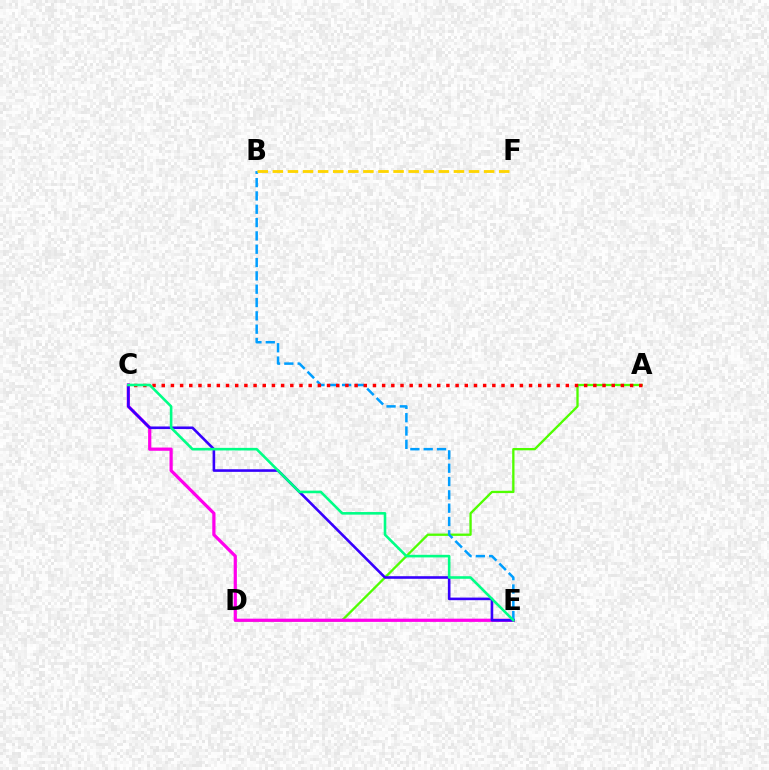{('A', 'D'): [{'color': '#4fff00', 'line_style': 'solid', 'thickness': 1.67}], ('C', 'E'): [{'color': '#ff00ed', 'line_style': 'solid', 'thickness': 2.32}, {'color': '#3700ff', 'line_style': 'solid', 'thickness': 1.87}, {'color': '#00ff86', 'line_style': 'solid', 'thickness': 1.87}], ('B', 'E'): [{'color': '#009eff', 'line_style': 'dashed', 'thickness': 1.81}], ('A', 'C'): [{'color': '#ff0000', 'line_style': 'dotted', 'thickness': 2.5}], ('B', 'F'): [{'color': '#ffd500', 'line_style': 'dashed', 'thickness': 2.05}]}